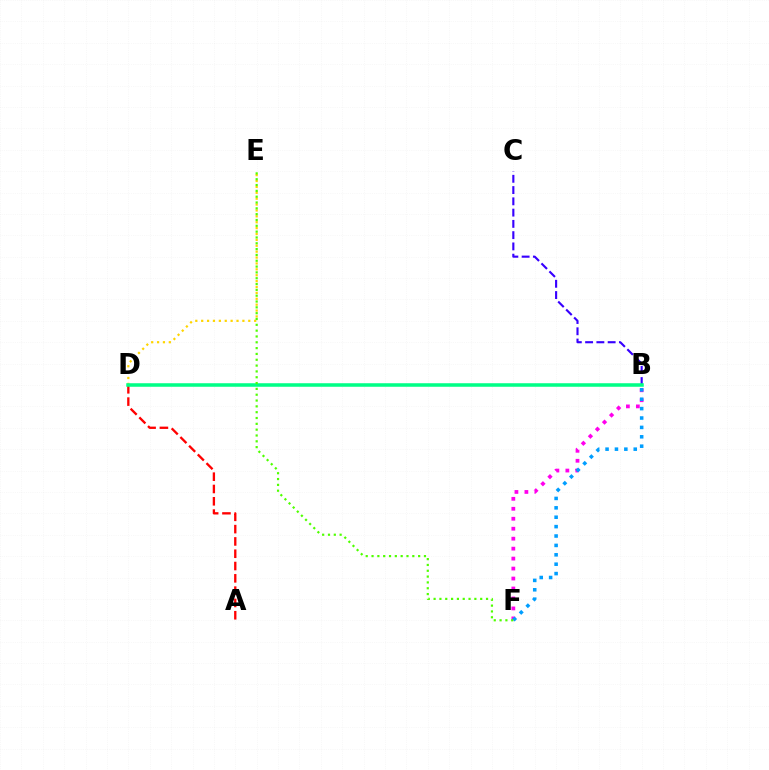{('B', 'F'): [{'color': '#ff00ed', 'line_style': 'dotted', 'thickness': 2.71}, {'color': '#009eff', 'line_style': 'dotted', 'thickness': 2.55}], ('A', 'D'): [{'color': '#ff0000', 'line_style': 'dashed', 'thickness': 1.67}], ('B', 'C'): [{'color': '#3700ff', 'line_style': 'dashed', 'thickness': 1.53}], ('D', 'E'): [{'color': '#ffd500', 'line_style': 'dotted', 'thickness': 1.6}], ('B', 'D'): [{'color': '#00ff86', 'line_style': 'solid', 'thickness': 2.54}], ('E', 'F'): [{'color': '#4fff00', 'line_style': 'dotted', 'thickness': 1.58}]}